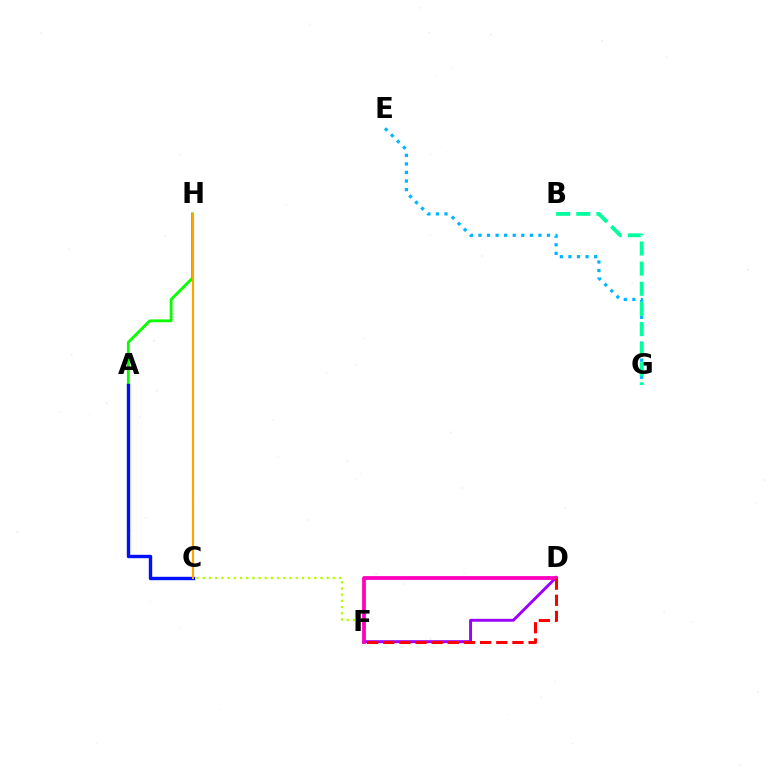{('C', 'F'): [{'color': '#b3ff00', 'line_style': 'dotted', 'thickness': 1.68}], ('A', 'H'): [{'color': '#08ff00', 'line_style': 'solid', 'thickness': 2.05}], ('A', 'C'): [{'color': '#0010ff', 'line_style': 'solid', 'thickness': 2.44}], ('D', 'F'): [{'color': '#9b00ff', 'line_style': 'solid', 'thickness': 2.1}, {'color': '#ff00bd', 'line_style': 'solid', 'thickness': 2.72}, {'color': '#ff0000', 'line_style': 'dashed', 'thickness': 2.19}], ('C', 'H'): [{'color': '#ffa500', 'line_style': 'solid', 'thickness': 1.54}], ('E', 'G'): [{'color': '#00b5ff', 'line_style': 'dotted', 'thickness': 2.33}], ('B', 'G'): [{'color': '#00ff9d', 'line_style': 'dashed', 'thickness': 2.73}]}